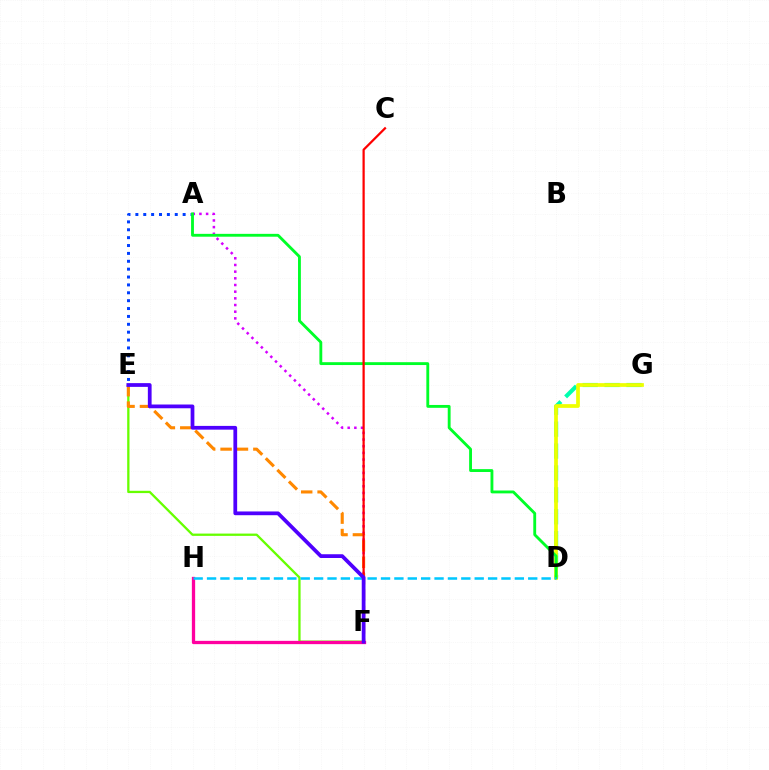{('D', 'G'): [{'color': '#00ffaf', 'line_style': 'dashed', 'thickness': 2.98}, {'color': '#eeff00', 'line_style': 'solid', 'thickness': 2.68}], ('E', 'F'): [{'color': '#66ff00', 'line_style': 'solid', 'thickness': 1.65}, {'color': '#ff8800', 'line_style': 'dashed', 'thickness': 2.23}, {'color': '#4f00ff', 'line_style': 'solid', 'thickness': 2.7}], ('A', 'E'): [{'color': '#003fff', 'line_style': 'dotted', 'thickness': 2.14}], ('A', 'F'): [{'color': '#d600ff', 'line_style': 'dotted', 'thickness': 1.81}], ('A', 'D'): [{'color': '#00ff27', 'line_style': 'solid', 'thickness': 2.06}], ('F', 'H'): [{'color': '#ff00a0', 'line_style': 'solid', 'thickness': 2.37}], ('D', 'H'): [{'color': '#00c7ff', 'line_style': 'dashed', 'thickness': 1.82}], ('C', 'F'): [{'color': '#ff0000', 'line_style': 'solid', 'thickness': 1.61}]}